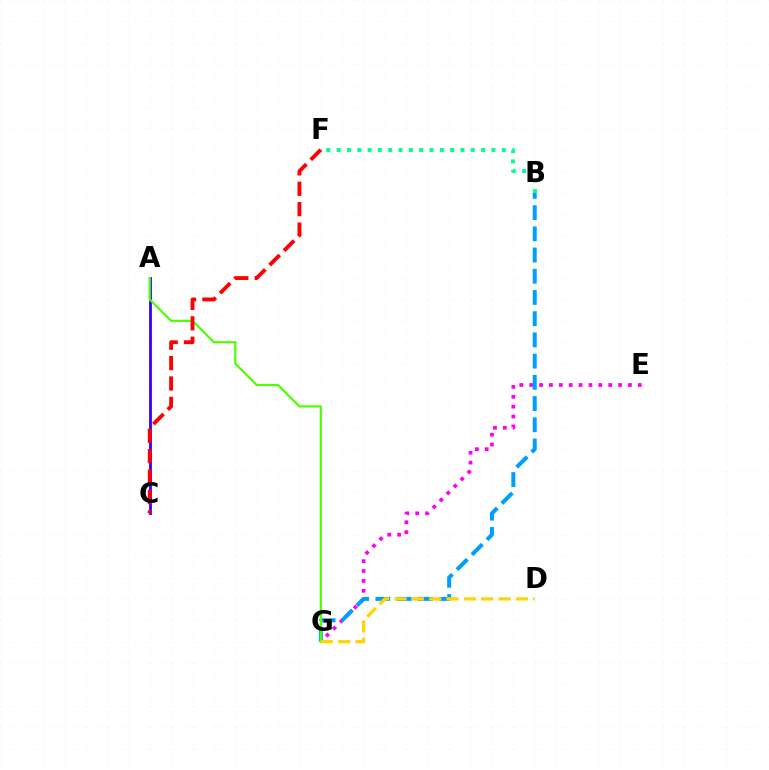{('E', 'G'): [{'color': '#ff00ed', 'line_style': 'dotted', 'thickness': 2.68}], ('B', 'G'): [{'color': '#009eff', 'line_style': 'dashed', 'thickness': 2.88}], ('A', 'C'): [{'color': '#3700ff', 'line_style': 'solid', 'thickness': 2.02}], ('A', 'G'): [{'color': '#4fff00', 'line_style': 'solid', 'thickness': 1.59}], ('C', 'F'): [{'color': '#ff0000', 'line_style': 'dashed', 'thickness': 2.77}], ('D', 'G'): [{'color': '#ffd500', 'line_style': 'dashed', 'thickness': 2.35}], ('B', 'F'): [{'color': '#00ff86', 'line_style': 'dotted', 'thickness': 2.81}]}